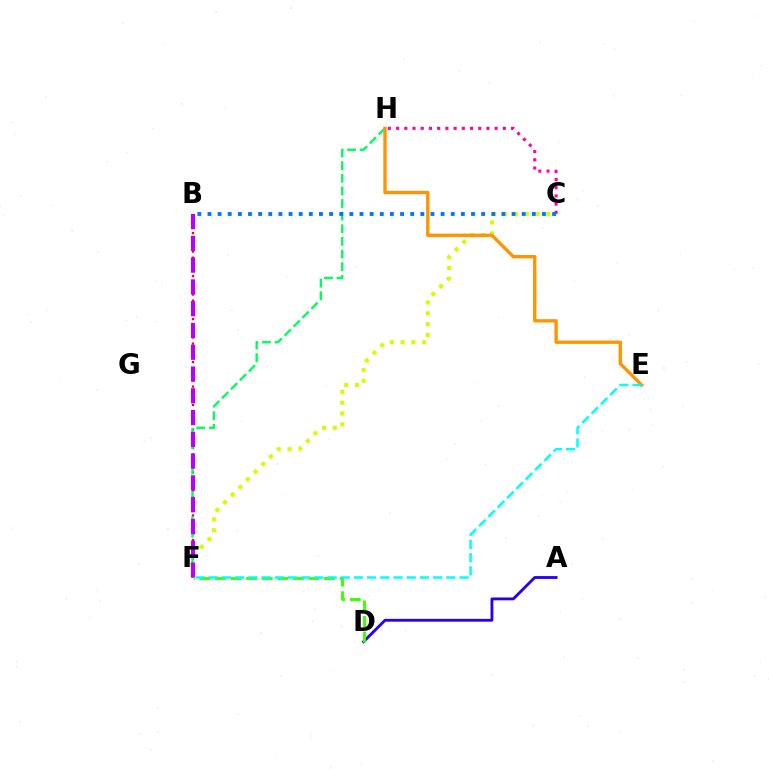{('A', 'D'): [{'color': '#2500ff', 'line_style': 'solid', 'thickness': 2.04}], ('B', 'F'): [{'color': '#ff0000', 'line_style': 'dotted', 'thickness': 1.67}, {'color': '#b900ff', 'line_style': 'dashed', 'thickness': 2.96}], ('F', 'H'): [{'color': '#00ff5c', 'line_style': 'dashed', 'thickness': 1.72}], ('C', 'F'): [{'color': '#d1ff00', 'line_style': 'dotted', 'thickness': 2.94}], ('C', 'H'): [{'color': '#ff00ac', 'line_style': 'dotted', 'thickness': 2.23}], ('B', 'C'): [{'color': '#0074ff', 'line_style': 'dotted', 'thickness': 2.75}], ('E', 'H'): [{'color': '#ff9400', 'line_style': 'solid', 'thickness': 2.4}], ('D', 'F'): [{'color': '#3dff00', 'line_style': 'dashed', 'thickness': 2.12}], ('E', 'F'): [{'color': '#00fff6', 'line_style': 'dashed', 'thickness': 1.79}]}